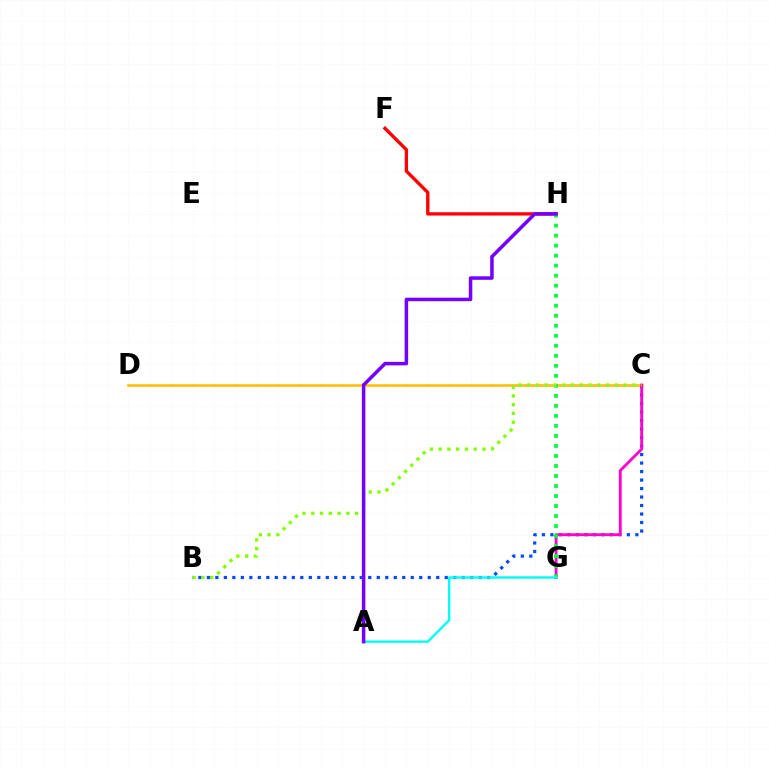{('F', 'H'): [{'color': '#ff0000', 'line_style': 'solid', 'thickness': 2.4}], ('B', 'C'): [{'color': '#004bff', 'line_style': 'dotted', 'thickness': 2.31}, {'color': '#84ff00', 'line_style': 'dotted', 'thickness': 2.38}], ('C', 'D'): [{'color': '#ffbd00', 'line_style': 'solid', 'thickness': 1.84}], ('C', 'G'): [{'color': '#ff00cf', 'line_style': 'solid', 'thickness': 2.05}], ('G', 'H'): [{'color': '#00ff39', 'line_style': 'dotted', 'thickness': 2.72}], ('A', 'G'): [{'color': '#00fff6', 'line_style': 'solid', 'thickness': 1.73}], ('A', 'H'): [{'color': '#7200ff', 'line_style': 'solid', 'thickness': 2.52}]}